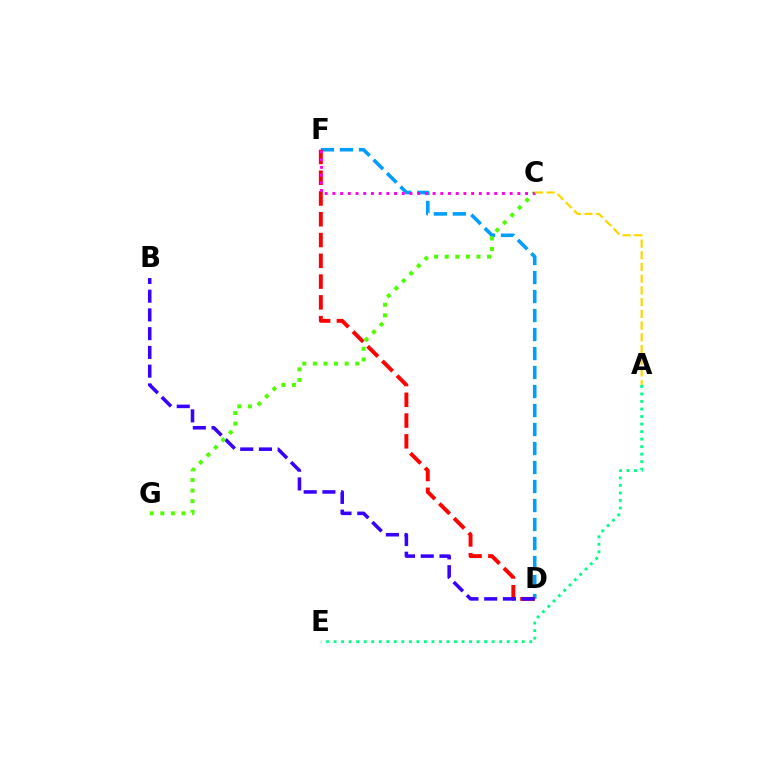{('D', 'F'): [{'color': '#009eff', 'line_style': 'dashed', 'thickness': 2.58}, {'color': '#ff0000', 'line_style': 'dashed', 'thickness': 2.82}], ('B', 'D'): [{'color': '#3700ff', 'line_style': 'dashed', 'thickness': 2.55}], ('A', 'E'): [{'color': '#00ff86', 'line_style': 'dotted', 'thickness': 2.04}], ('C', 'G'): [{'color': '#4fff00', 'line_style': 'dotted', 'thickness': 2.88}], ('C', 'F'): [{'color': '#ff00ed', 'line_style': 'dotted', 'thickness': 2.09}], ('A', 'C'): [{'color': '#ffd500', 'line_style': 'dashed', 'thickness': 1.59}]}